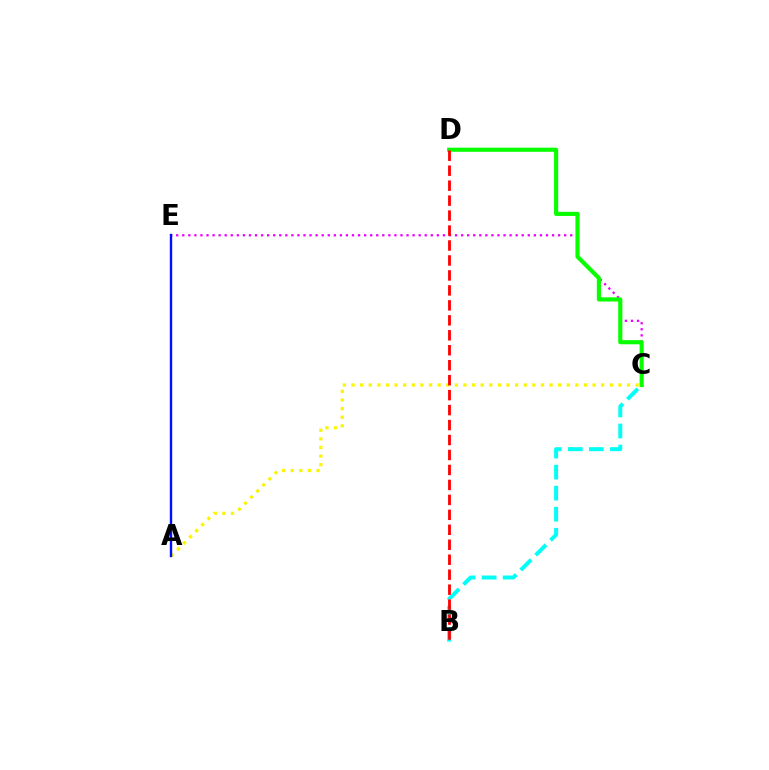{('C', 'E'): [{'color': '#ee00ff', 'line_style': 'dotted', 'thickness': 1.65}], ('A', 'C'): [{'color': '#fcf500', 'line_style': 'dotted', 'thickness': 2.34}], ('B', 'C'): [{'color': '#00fff6', 'line_style': 'dashed', 'thickness': 2.86}], ('C', 'D'): [{'color': '#08ff00', 'line_style': 'solid', 'thickness': 2.98}], ('B', 'D'): [{'color': '#ff0000', 'line_style': 'dashed', 'thickness': 2.03}], ('A', 'E'): [{'color': '#0010ff', 'line_style': 'solid', 'thickness': 1.72}]}